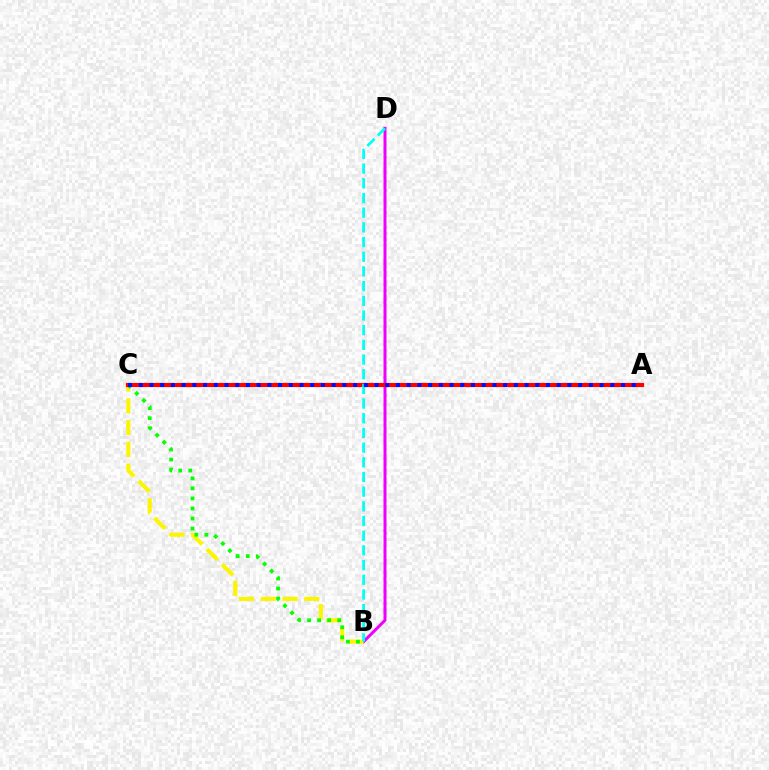{('B', 'D'): [{'color': '#ee00ff', 'line_style': 'solid', 'thickness': 2.16}, {'color': '#00fff6', 'line_style': 'dashed', 'thickness': 1.99}], ('B', 'C'): [{'color': '#fcf500', 'line_style': 'dashed', 'thickness': 2.96}, {'color': '#08ff00', 'line_style': 'dotted', 'thickness': 2.73}], ('A', 'C'): [{'color': '#ff0000', 'line_style': 'solid', 'thickness': 2.99}, {'color': '#0010ff', 'line_style': 'dotted', 'thickness': 2.91}]}